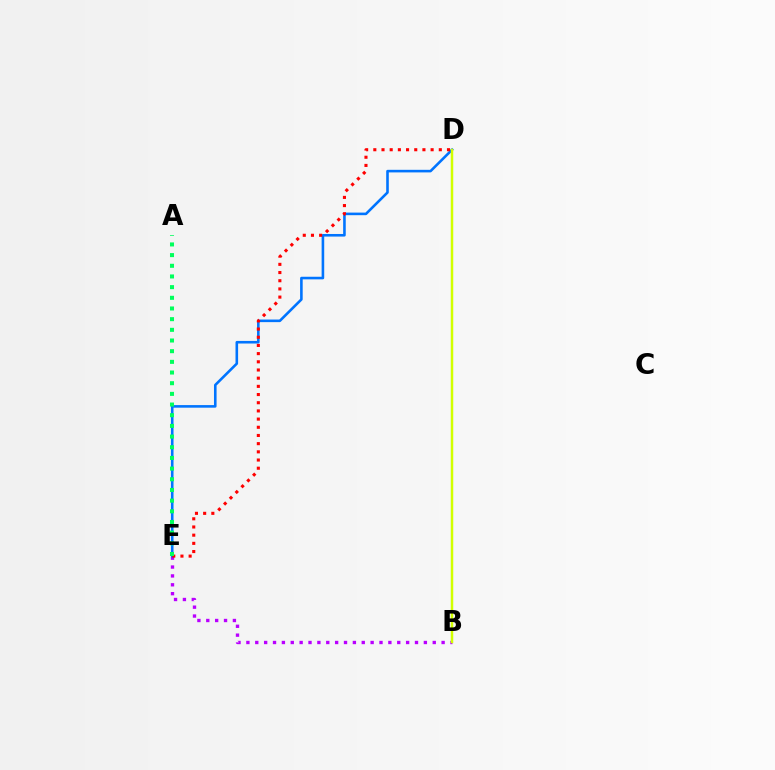{('B', 'E'): [{'color': '#b900ff', 'line_style': 'dotted', 'thickness': 2.41}], ('D', 'E'): [{'color': '#0074ff', 'line_style': 'solid', 'thickness': 1.87}, {'color': '#ff0000', 'line_style': 'dotted', 'thickness': 2.22}], ('B', 'D'): [{'color': '#d1ff00', 'line_style': 'solid', 'thickness': 1.79}], ('A', 'E'): [{'color': '#00ff5c', 'line_style': 'dotted', 'thickness': 2.9}]}